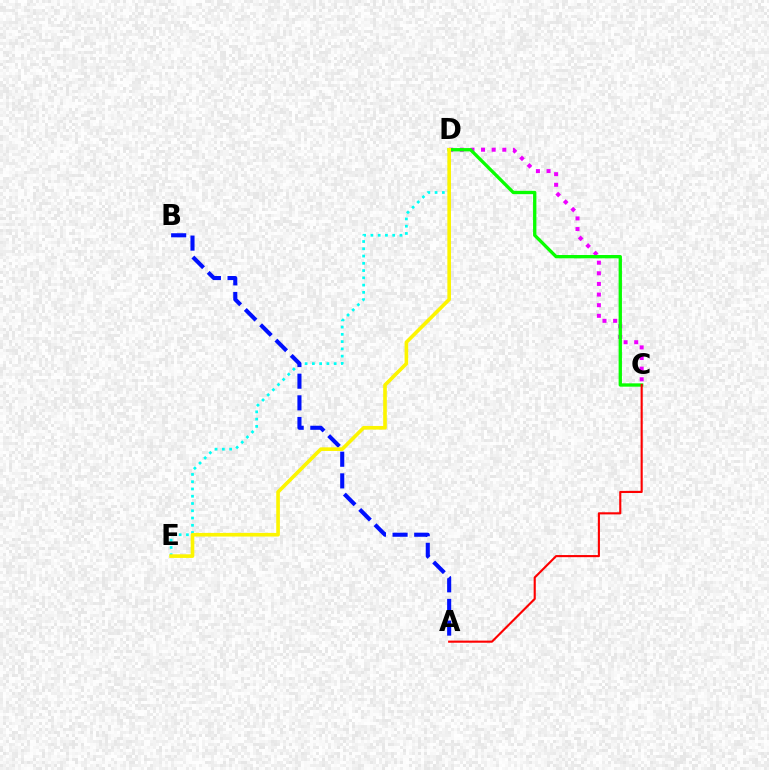{('C', 'D'): [{'color': '#ee00ff', 'line_style': 'dotted', 'thickness': 2.89}, {'color': '#08ff00', 'line_style': 'solid', 'thickness': 2.39}], ('D', 'E'): [{'color': '#00fff6', 'line_style': 'dotted', 'thickness': 1.97}, {'color': '#fcf500', 'line_style': 'solid', 'thickness': 2.61}], ('A', 'B'): [{'color': '#0010ff', 'line_style': 'dashed', 'thickness': 2.94}], ('A', 'C'): [{'color': '#ff0000', 'line_style': 'solid', 'thickness': 1.53}]}